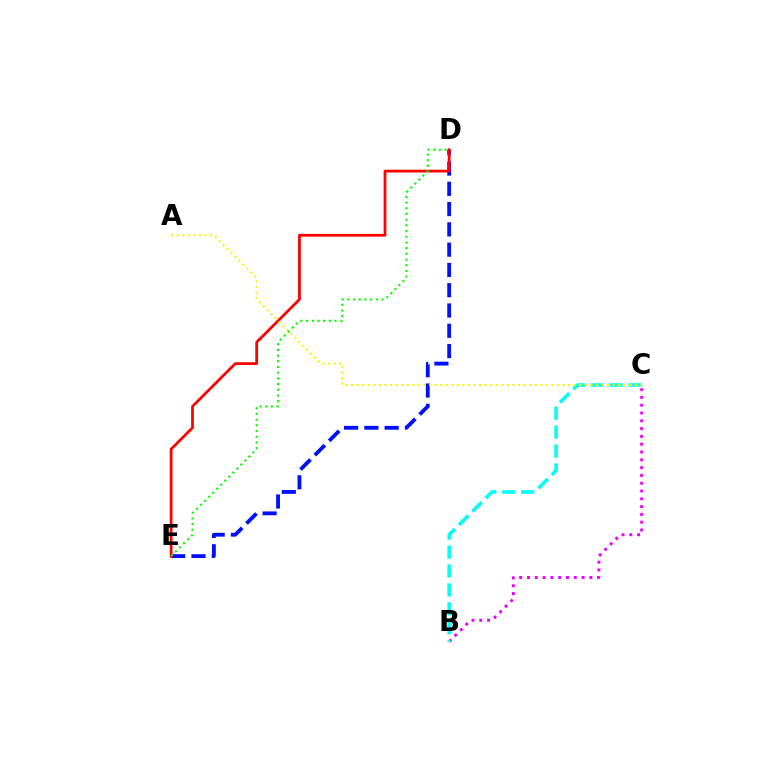{('D', 'E'): [{'color': '#0010ff', 'line_style': 'dashed', 'thickness': 2.76}, {'color': '#ff0000', 'line_style': 'solid', 'thickness': 1.99}, {'color': '#08ff00', 'line_style': 'dotted', 'thickness': 1.55}], ('B', 'C'): [{'color': '#ee00ff', 'line_style': 'dotted', 'thickness': 2.12}, {'color': '#00fff6', 'line_style': 'dashed', 'thickness': 2.57}], ('A', 'C'): [{'color': '#fcf500', 'line_style': 'dotted', 'thickness': 1.51}]}